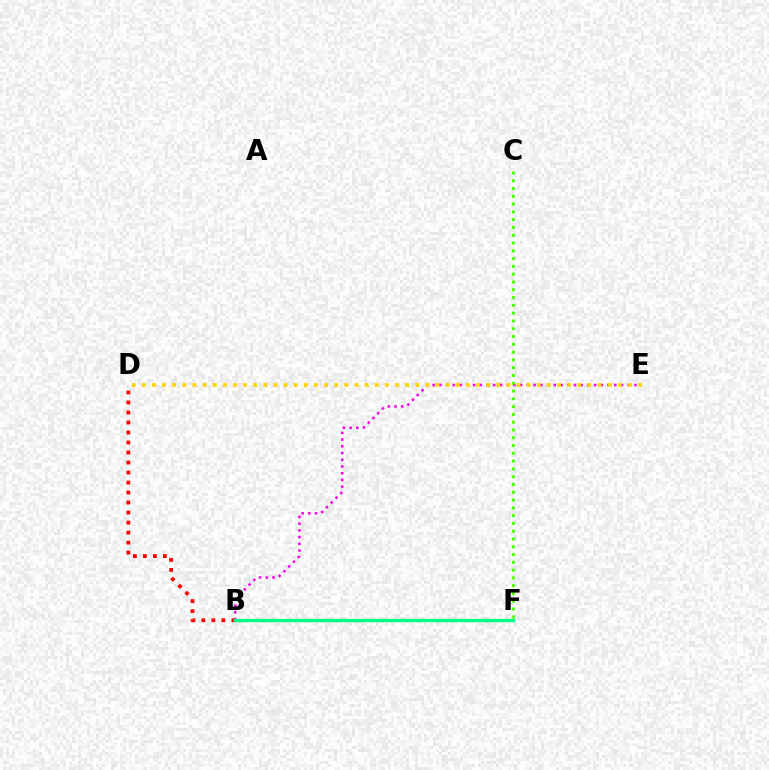{('B', 'D'): [{'color': '#ff0000', 'line_style': 'dotted', 'thickness': 2.72}], ('B', 'E'): [{'color': '#ff00ed', 'line_style': 'dotted', 'thickness': 1.83}], ('D', 'E'): [{'color': '#ffd500', 'line_style': 'dotted', 'thickness': 2.75}], ('B', 'F'): [{'color': '#009eff', 'line_style': 'solid', 'thickness': 1.99}, {'color': '#3700ff', 'line_style': 'dashed', 'thickness': 2.13}, {'color': '#00ff86', 'line_style': 'solid', 'thickness': 2.49}], ('C', 'F'): [{'color': '#4fff00', 'line_style': 'dotted', 'thickness': 2.12}]}